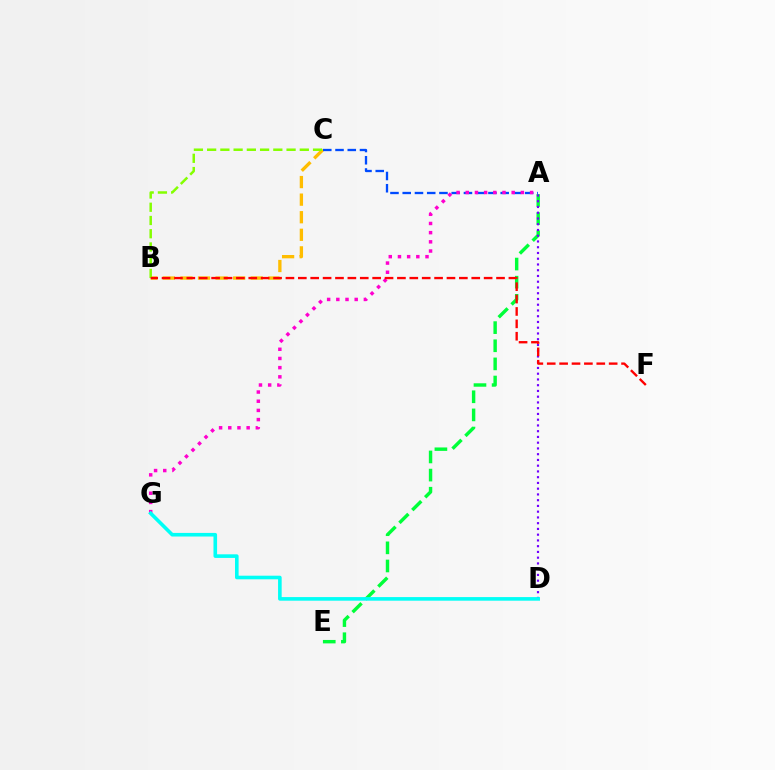{('B', 'C'): [{'color': '#ffbd00', 'line_style': 'dashed', 'thickness': 2.39}, {'color': '#84ff00', 'line_style': 'dashed', 'thickness': 1.8}], ('A', 'E'): [{'color': '#00ff39', 'line_style': 'dashed', 'thickness': 2.46}], ('A', 'C'): [{'color': '#004bff', 'line_style': 'dashed', 'thickness': 1.66}], ('A', 'G'): [{'color': '#ff00cf', 'line_style': 'dotted', 'thickness': 2.5}], ('A', 'D'): [{'color': '#7200ff', 'line_style': 'dotted', 'thickness': 1.56}], ('B', 'F'): [{'color': '#ff0000', 'line_style': 'dashed', 'thickness': 1.68}], ('D', 'G'): [{'color': '#00fff6', 'line_style': 'solid', 'thickness': 2.59}]}